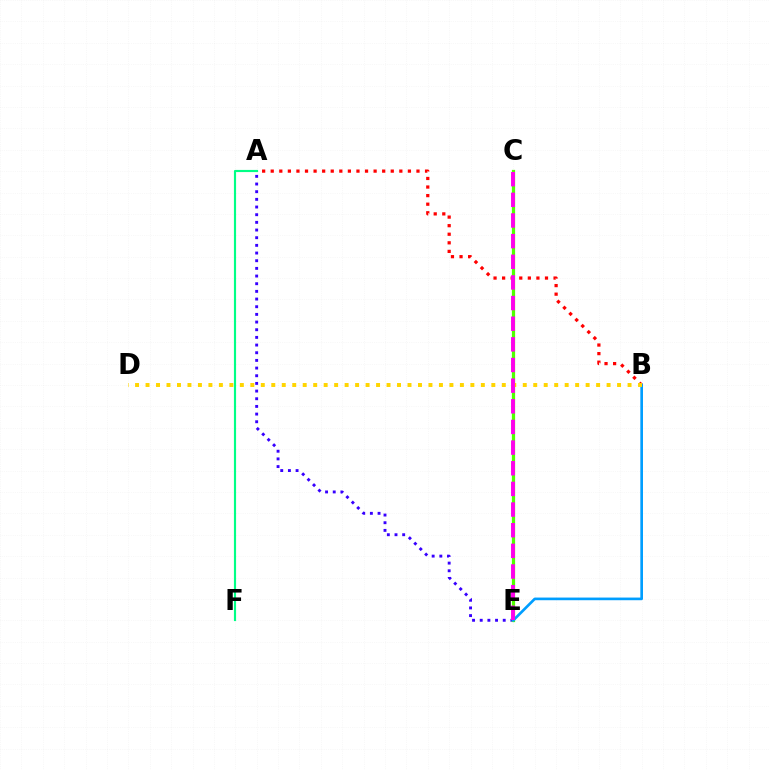{('A', 'E'): [{'color': '#3700ff', 'line_style': 'dotted', 'thickness': 2.08}], ('C', 'E'): [{'color': '#4fff00', 'line_style': 'solid', 'thickness': 2.34}, {'color': '#ff00ed', 'line_style': 'dashed', 'thickness': 2.81}], ('A', 'B'): [{'color': '#ff0000', 'line_style': 'dotted', 'thickness': 2.33}], ('A', 'F'): [{'color': '#00ff86', 'line_style': 'solid', 'thickness': 1.55}], ('B', 'E'): [{'color': '#009eff', 'line_style': 'solid', 'thickness': 1.92}], ('B', 'D'): [{'color': '#ffd500', 'line_style': 'dotted', 'thickness': 2.85}]}